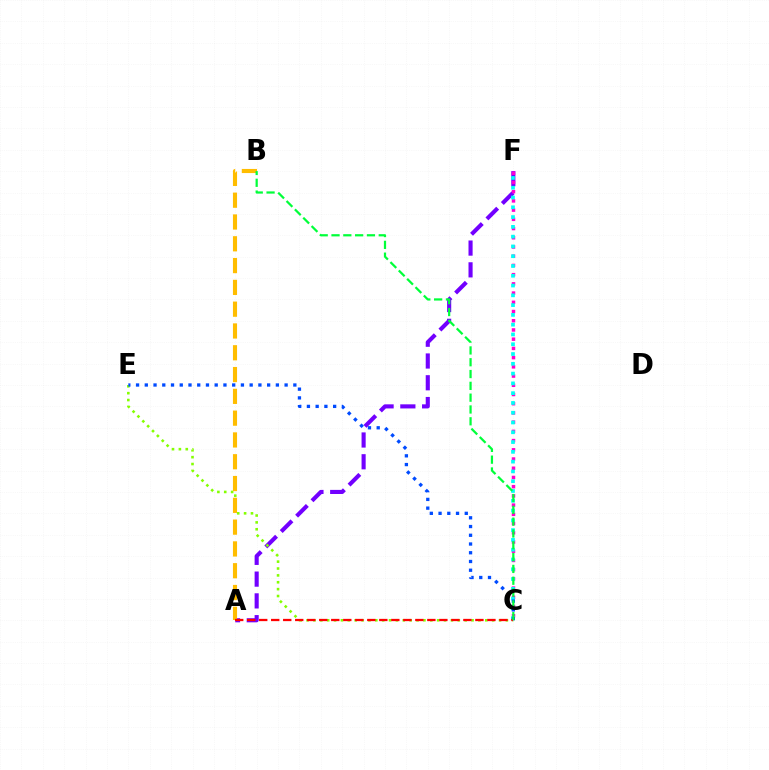{('A', 'F'): [{'color': '#7200ff', 'line_style': 'dashed', 'thickness': 2.96}], ('C', 'E'): [{'color': '#84ff00', 'line_style': 'dotted', 'thickness': 1.87}, {'color': '#004bff', 'line_style': 'dotted', 'thickness': 2.37}], ('C', 'F'): [{'color': '#ff00cf', 'line_style': 'dotted', 'thickness': 2.5}, {'color': '#00fff6', 'line_style': 'dotted', 'thickness': 2.66}], ('A', 'B'): [{'color': '#ffbd00', 'line_style': 'dashed', 'thickness': 2.96}], ('A', 'C'): [{'color': '#ff0000', 'line_style': 'dashed', 'thickness': 1.63}], ('B', 'C'): [{'color': '#00ff39', 'line_style': 'dashed', 'thickness': 1.6}]}